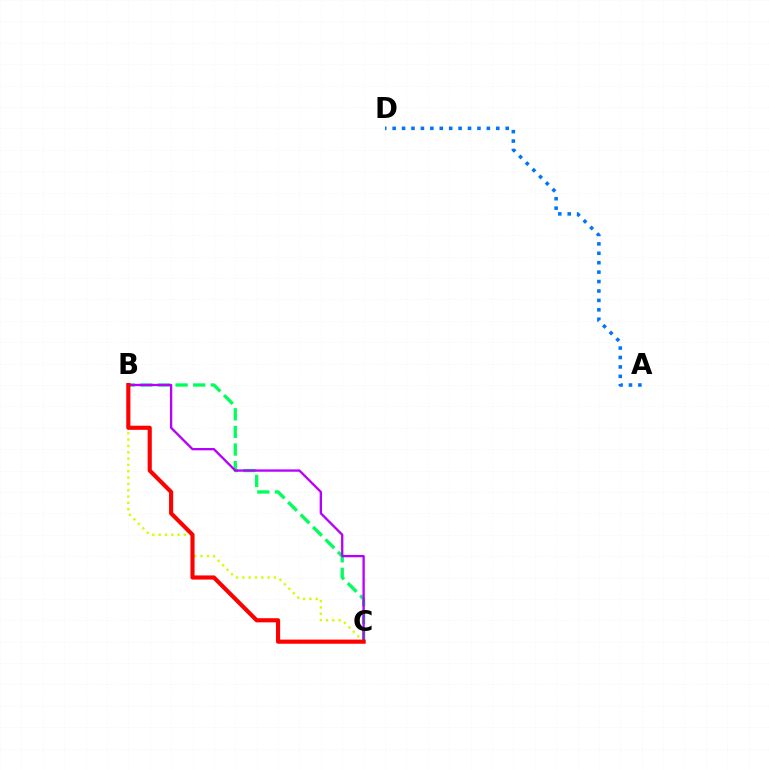{('B', 'C'): [{'color': '#d1ff00', 'line_style': 'dotted', 'thickness': 1.72}, {'color': '#00ff5c', 'line_style': 'dashed', 'thickness': 2.39}, {'color': '#b900ff', 'line_style': 'solid', 'thickness': 1.68}, {'color': '#ff0000', 'line_style': 'solid', 'thickness': 2.98}], ('A', 'D'): [{'color': '#0074ff', 'line_style': 'dotted', 'thickness': 2.56}]}